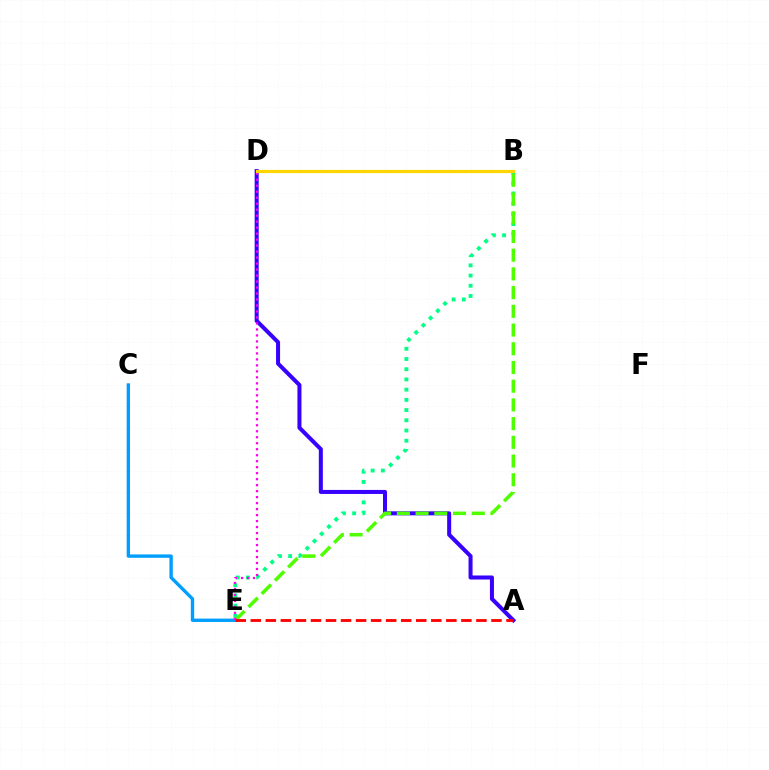{('B', 'E'): [{'color': '#00ff86', 'line_style': 'dotted', 'thickness': 2.77}, {'color': '#4fff00', 'line_style': 'dashed', 'thickness': 2.54}], ('A', 'D'): [{'color': '#3700ff', 'line_style': 'solid', 'thickness': 2.9}], ('C', 'E'): [{'color': '#009eff', 'line_style': 'solid', 'thickness': 2.42}], ('D', 'E'): [{'color': '#ff00ed', 'line_style': 'dotted', 'thickness': 1.63}], ('A', 'E'): [{'color': '#ff0000', 'line_style': 'dashed', 'thickness': 2.04}], ('B', 'D'): [{'color': '#ffd500', 'line_style': 'solid', 'thickness': 2.29}]}